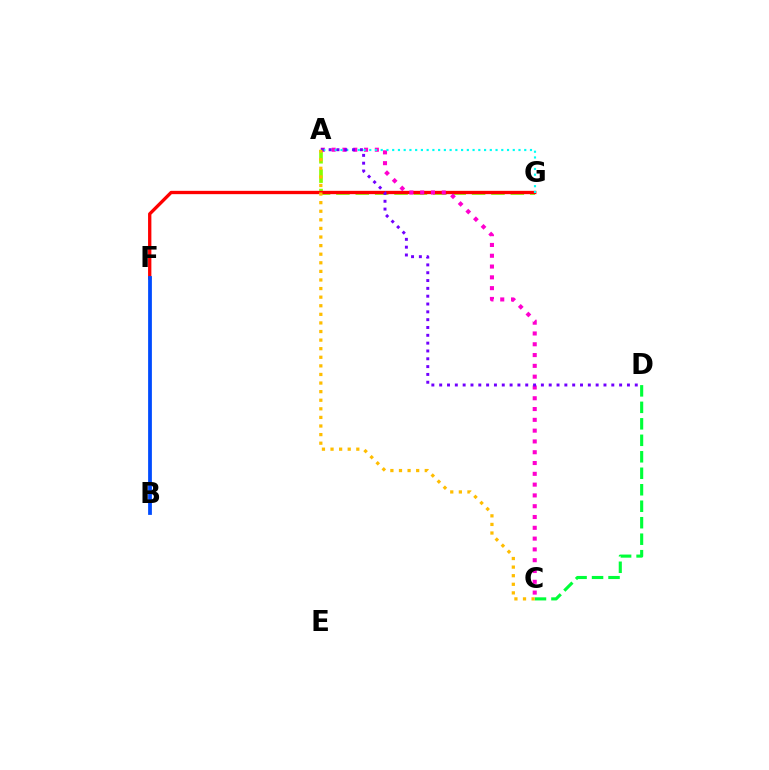{('C', 'D'): [{'color': '#00ff39', 'line_style': 'dashed', 'thickness': 2.24}], ('A', 'G'): [{'color': '#84ff00', 'line_style': 'dashed', 'thickness': 2.63}, {'color': '#00fff6', 'line_style': 'dotted', 'thickness': 1.56}], ('F', 'G'): [{'color': '#ff0000', 'line_style': 'solid', 'thickness': 2.39}], ('A', 'C'): [{'color': '#ff00cf', 'line_style': 'dotted', 'thickness': 2.93}, {'color': '#ffbd00', 'line_style': 'dotted', 'thickness': 2.33}], ('B', 'F'): [{'color': '#004bff', 'line_style': 'solid', 'thickness': 2.72}], ('A', 'D'): [{'color': '#7200ff', 'line_style': 'dotted', 'thickness': 2.13}]}